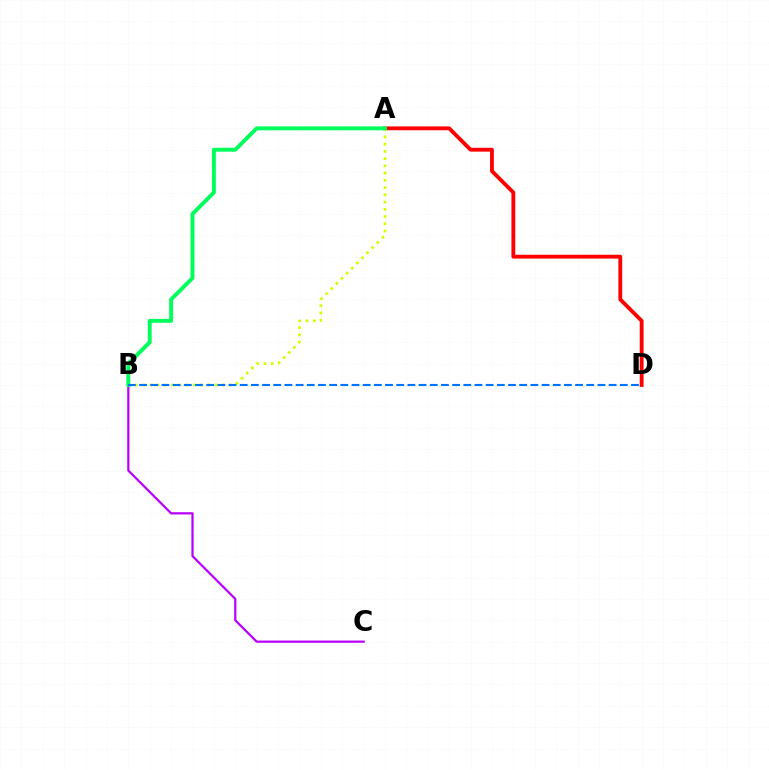{('A', 'D'): [{'color': '#ff0000', 'line_style': 'solid', 'thickness': 2.76}], ('B', 'C'): [{'color': '#b900ff', 'line_style': 'solid', 'thickness': 1.61}], ('A', 'B'): [{'color': '#d1ff00', 'line_style': 'dotted', 'thickness': 1.97}, {'color': '#00ff5c', 'line_style': 'solid', 'thickness': 2.82}], ('B', 'D'): [{'color': '#0074ff', 'line_style': 'dashed', 'thickness': 1.52}]}